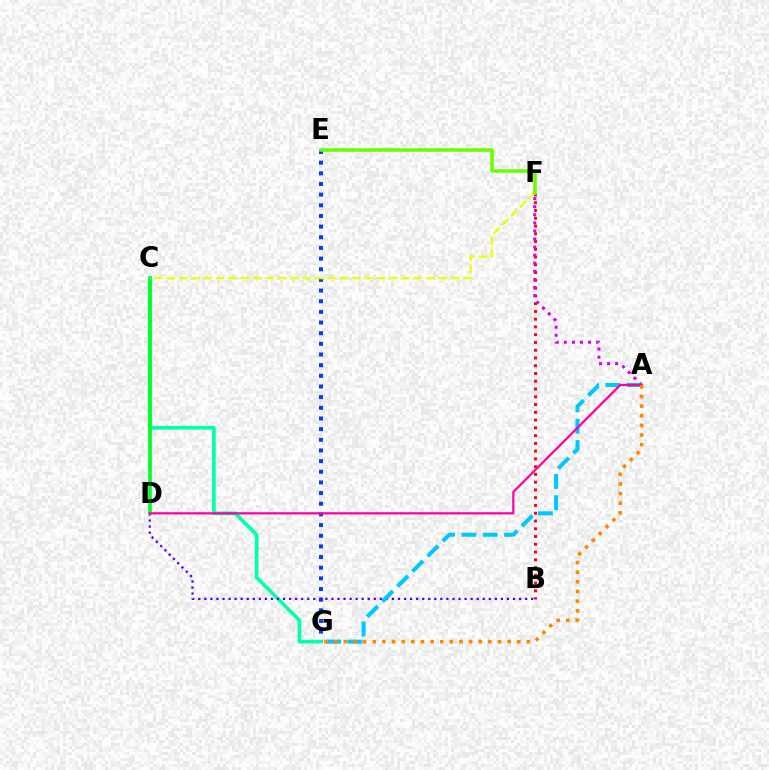{('E', 'G'): [{'color': '#003fff', 'line_style': 'dotted', 'thickness': 2.9}], ('C', 'G'): [{'color': '#00ffaf', 'line_style': 'solid', 'thickness': 2.62}], ('B', 'D'): [{'color': '#4f00ff', 'line_style': 'dotted', 'thickness': 1.64}], ('B', 'F'): [{'color': '#ff0000', 'line_style': 'dotted', 'thickness': 2.11}], ('A', 'F'): [{'color': '#d600ff', 'line_style': 'dotted', 'thickness': 2.2}], ('A', 'G'): [{'color': '#00c7ff', 'line_style': 'dashed', 'thickness': 2.9}, {'color': '#ff8800', 'line_style': 'dotted', 'thickness': 2.62}], ('C', 'D'): [{'color': '#00ff27', 'line_style': 'solid', 'thickness': 2.69}], ('A', 'D'): [{'color': '#ff00a0', 'line_style': 'solid', 'thickness': 1.61}], ('C', 'F'): [{'color': '#eeff00', 'line_style': 'dashed', 'thickness': 1.68}], ('E', 'F'): [{'color': '#66ff00', 'line_style': 'solid', 'thickness': 2.53}]}